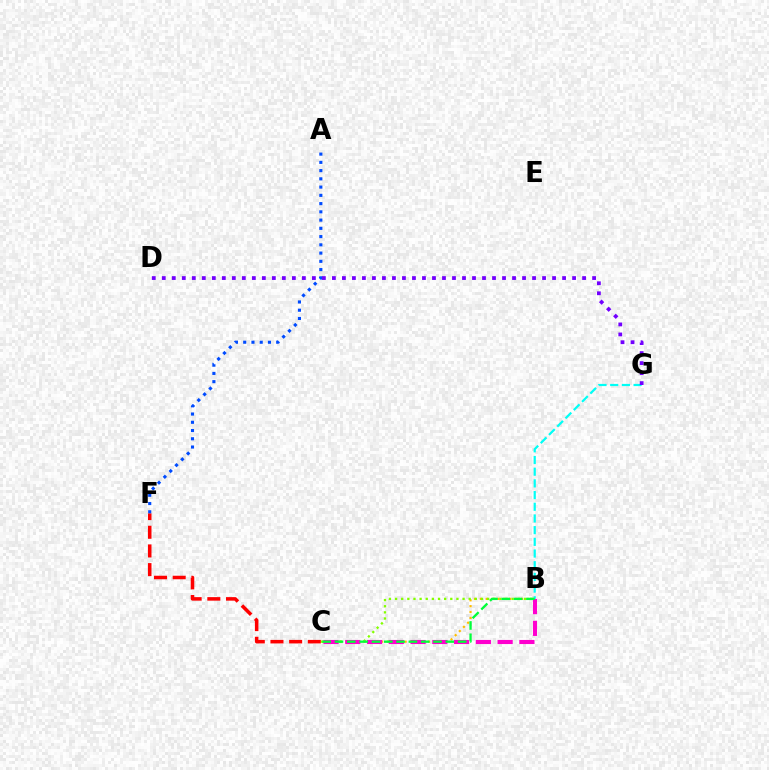{('B', 'C'): [{'color': '#ffbd00', 'line_style': 'dotted', 'thickness': 1.59}, {'color': '#84ff00', 'line_style': 'dotted', 'thickness': 1.67}, {'color': '#ff00cf', 'line_style': 'dashed', 'thickness': 2.96}, {'color': '#00ff39', 'line_style': 'dashed', 'thickness': 1.67}], ('B', 'G'): [{'color': '#00fff6', 'line_style': 'dashed', 'thickness': 1.59}], ('C', 'F'): [{'color': '#ff0000', 'line_style': 'dashed', 'thickness': 2.54}], ('A', 'F'): [{'color': '#004bff', 'line_style': 'dotted', 'thickness': 2.24}], ('D', 'G'): [{'color': '#7200ff', 'line_style': 'dotted', 'thickness': 2.72}]}